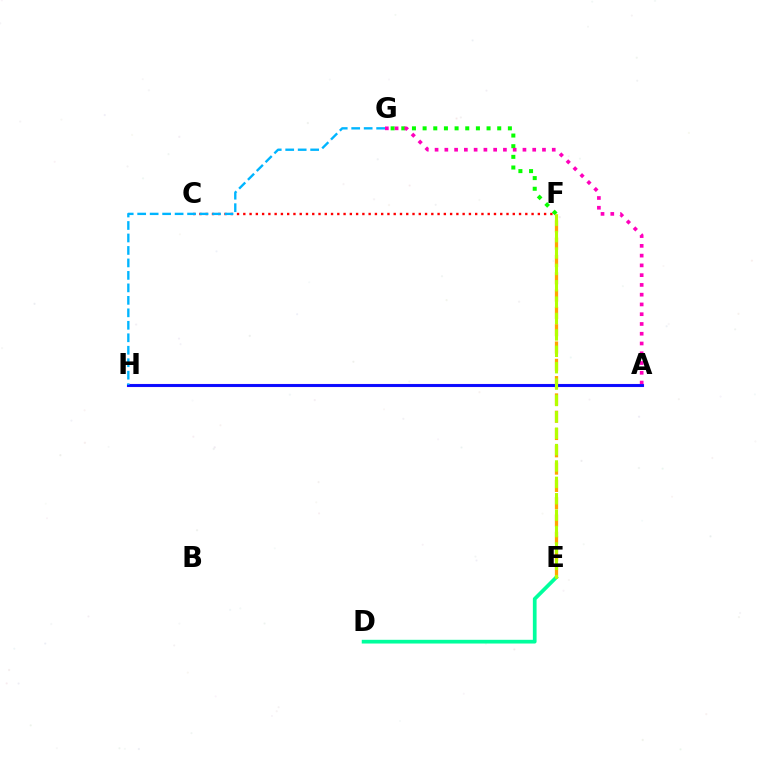{('C', 'F'): [{'color': '#ff0000', 'line_style': 'dotted', 'thickness': 1.7}], ('A', 'H'): [{'color': '#9b00ff', 'line_style': 'solid', 'thickness': 2.23}, {'color': '#0010ff', 'line_style': 'solid', 'thickness': 1.93}], ('D', 'E'): [{'color': '#00ff9d', 'line_style': 'solid', 'thickness': 2.68}], ('F', 'G'): [{'color': '#08ff00', 'line_style': 'dotted', 'thickness': 2.9}], ('E', 'F'): [{'color': '#ffa500', 'line_style': 'dashed', 'thickness': 2.35}, {'color': '#b3ff00', 'line_style': 'dashed', 'thickness': 2.23}], ('A', 'G'): [{'color': '#ff00bd', 'line_style': 'dotted', 'thickness': 2.65}], ('G', 'H'): [{'color': '#00b5ff', 'line_style': 'dashed', 'thickness': 1.69}]}